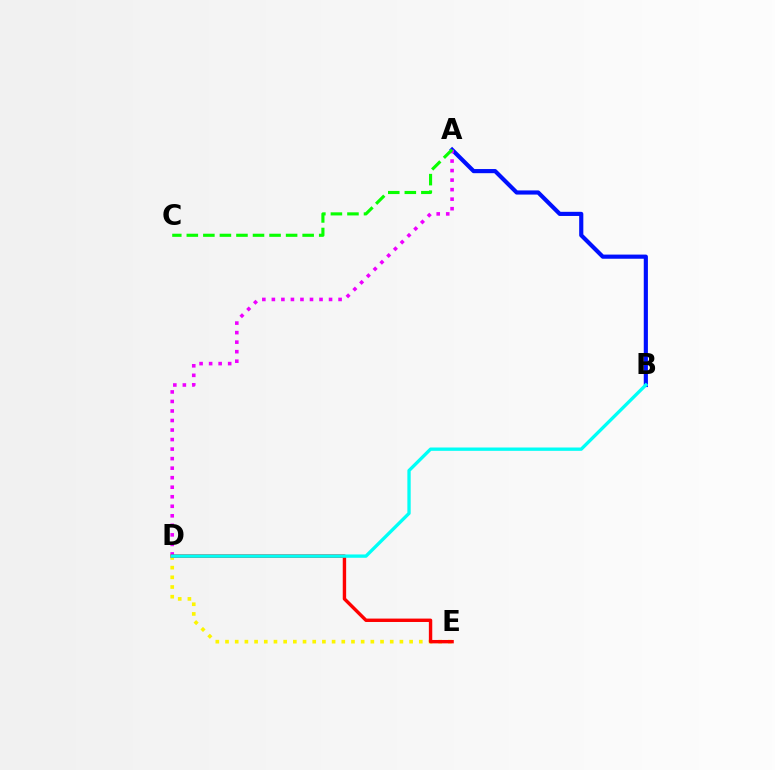{('A', 'B'): [{'color': '#0010ff', 'line_style': 'solid', 'thickness': 2.99}], ('A', 'D'): [{'color': '#ee00ff', 'line_style': 'dotted', 'thickness': 2.59}], ('D', 'E'): [{'color': '#fcf500', 'line_style': 'dotted', 'thickness': 2.63}, {'color': '#ff0000', 'line_style': 'solid', 'thickness': 2.45}], ('B', 'D'): [{'color': '#00fff6', 'line_style': 'solid', 'thickness': 2.39}], ('A', 'C'): [{'color': '#08ff00', 'line_style': 'dashed', 'thickness': 2.25}]}